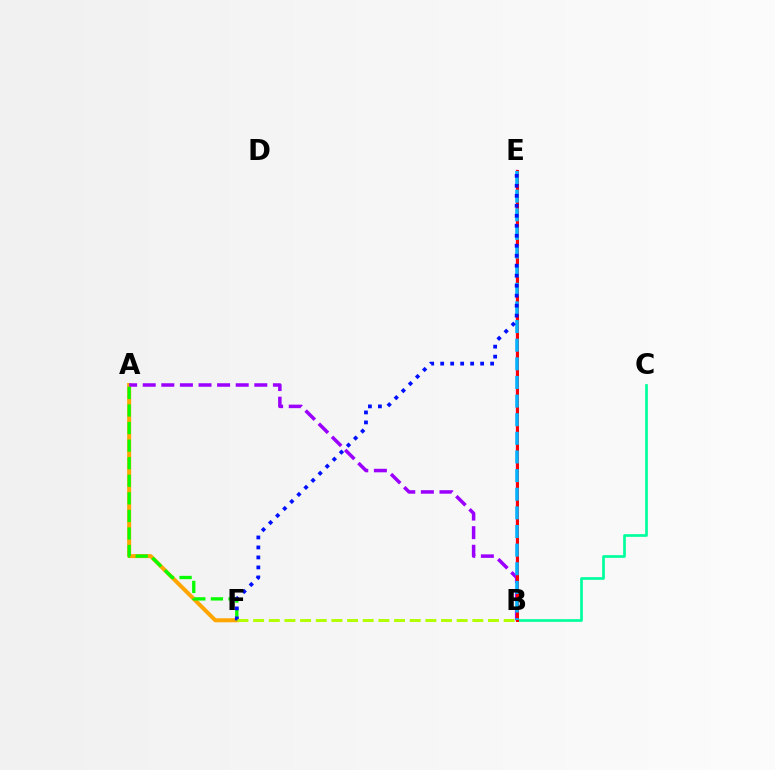{('A', 'F'): [{'color': '#ffa500', 'line_style': 'solid', 'thickness': 2.88}, {'color': '#08ff00', 'line_style': 'dashed', 'thickness': 2.39}], ('A', 'B'): [{'color': '#9b00ff', 'line_style': 'dashed', 'thickness': 2.53}], ('B', 'C'): [{'color': '#00ff9d', 'line_style': 'solid', 'thickness': 1.93}], ('B', 'E'): [{'color': '#ff00bd', 'line_style': 'solid', 'thickness': 1.69}, {'color': '#ff0000', 'line_style': 'solid', 'thickness': 2.15}, {'color': '#00b5ff', 'line_style': 'dashed', 'thickness': 2.53}], ('E', 'F'): [{'color': '#0010ff', 'line_style': 'dotted', 'thickness': 2.71}], ('B', 'F'): [{'color': '#b3ff00', 'line_style': 'dashed', 'thickness': 2.13}]}